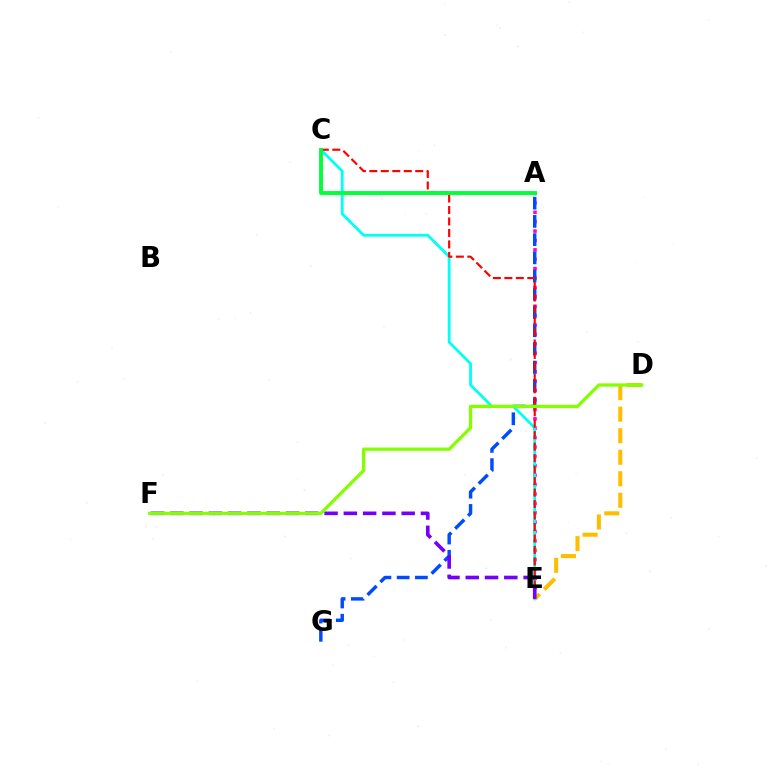{('A', 'E'): [{'color': '#ff00cf', 'line_style': 'dotted', 'thickness': 2.55}], ('A', 'G'): [{'color': '#004bff', 'line_style': 'dashed', 'thickness': 2.48}], ('C', 'E'): [{'color': '#00fff6', 'line_style': 'solid', 'thickness': 2.01}, {'color': '#ff0000', 'line_style': 'dashed', 'thickness': 1.56}], ('A', 'C'): [{'color': '#00ff39', 'line_style': 'solid', 'thickness': 2.8}], ('D', 'E'): [{'color': '#ffbd00', 'line_style': 'dashed', 'thickness': 2.92}], ('E', 'F'): [{'color': '#7200ff', 'line_style': 'dashed', 'thickness': 2.62}], ('D', 'F'): [{'color': '#84ff00', 'line_style': 'solid', 'thickness': 2.36}]}